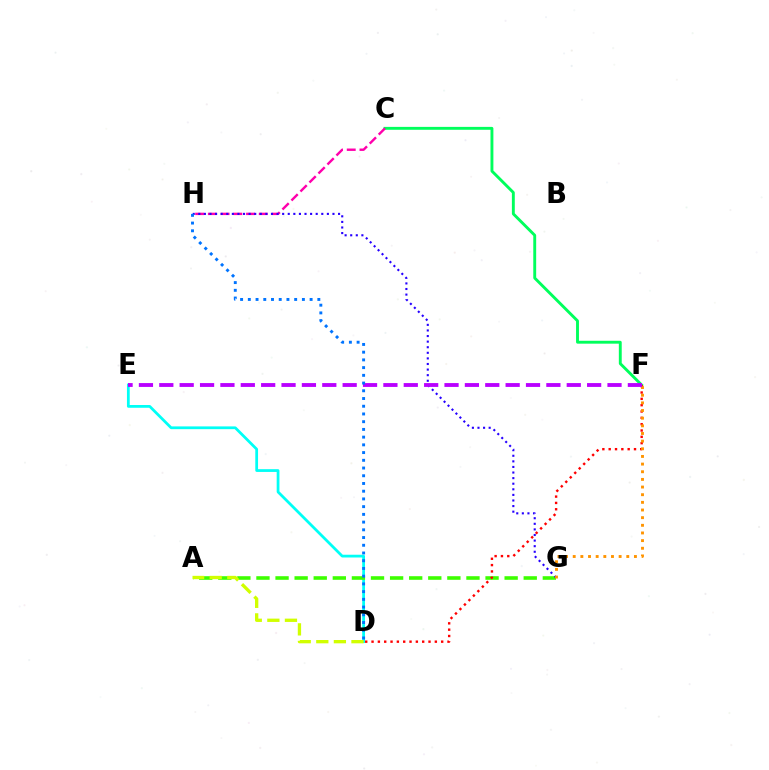{('D', 'E'): [{'color': '#00fff6', 'line_style': 'solid', 'thickness': 1.99}], ('A', 'G'): [{'color': '#3dff00', 'line_style': 'dashed', 'thickness': 2.59}], ('C', 'F'): [{'color': '#00ff5c', 'line_style': 'solid', 'thickness': 2.08}], ('C', 'H'): [{'color': '#ff00ac', 'line_style': 'dashed', 'thickness': 1.73}], ('D', 'F'): [{'color': '#ff0000', 'line_style': 'dotted', 'thickness': 1.72}], ('G', 'H'): [{'color': '#2500ff', 'line_style': 'dotted', 'thickness': 1.52}], ('F', 'G'): [{'color': '#ff9400', 'line_style': 'dotted', 'thickness': 2.08}], ('E', 'F'): [{'color': '#b900ff', 'line_style': 'dashed', 'thickness': 2.77}], ('A', 'D'): [{'color': '#d1ff00', 'line_style': 'dashed', 'thickness': 2.39}], ('D', 'H'): [{'color': '#0074ff', 'line_style': 'dotted', 'thickness': 2.1}]}